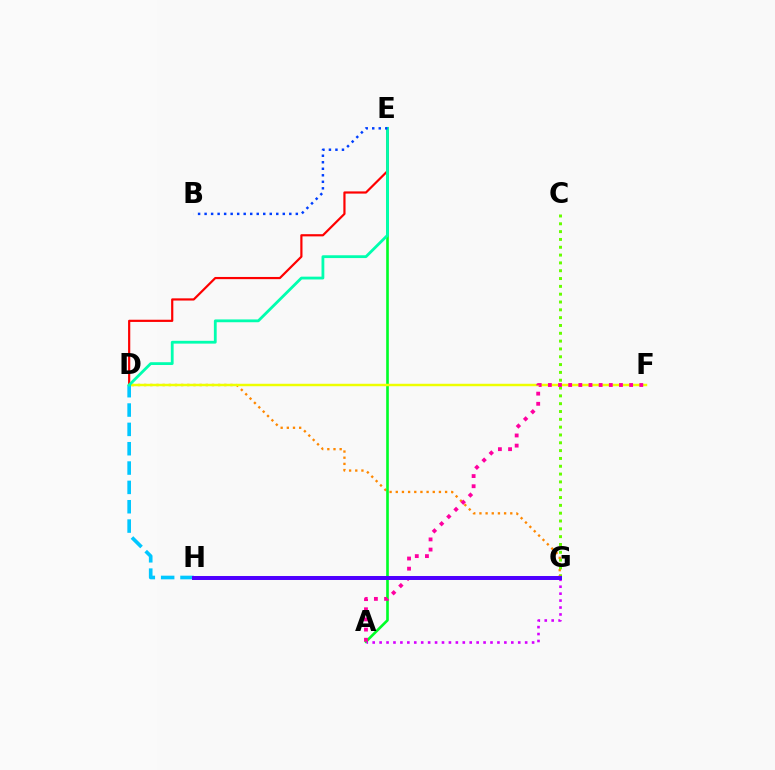{('C', 'G'): [{'color': '#66ff00', 'line_style': 'dotted', 'thickness': 2.13}], ('D', 'G'): [{'color': '#ff8800', 'line_style': 'dotted', 'thickness': 1.68}], ('A', 'E'): [{'color': '#00ff27', 'line_style': 'solid', 'thickness': 1.9}], ('D', 'F'): [{'color': '#eeff00', 'line_style': 'solid', 'thickness': 1.77}], ('A', 'G'): [{'color': '#d600ff', 'line_style': 'dotted', 'thickness': 1.88}], ('A', 'F'): [{'color': '#ff00a0', 'line_style': 'dotted', 'thickness': 2.76}], ('D', 'E'): [{'color': '#ff0000', 'line_style': 'solid', 'thickness': 1.58}, {'color': '#00ffaf', 'line_style': 'solid', 'thickness': 2.02}], ('D', 'H'): [{'color': '#00c7ff', 'line_style': 'dashed', 'thickness': 2.63}], ('G', 'H'): [{'color': '#4f00ff', 'line_style': 'solid', 'thickness': 2.86}], ('B', 'E'): [{'color': '#003fff', 'line_style': 'dotted', 'thickness': 1.77}]}